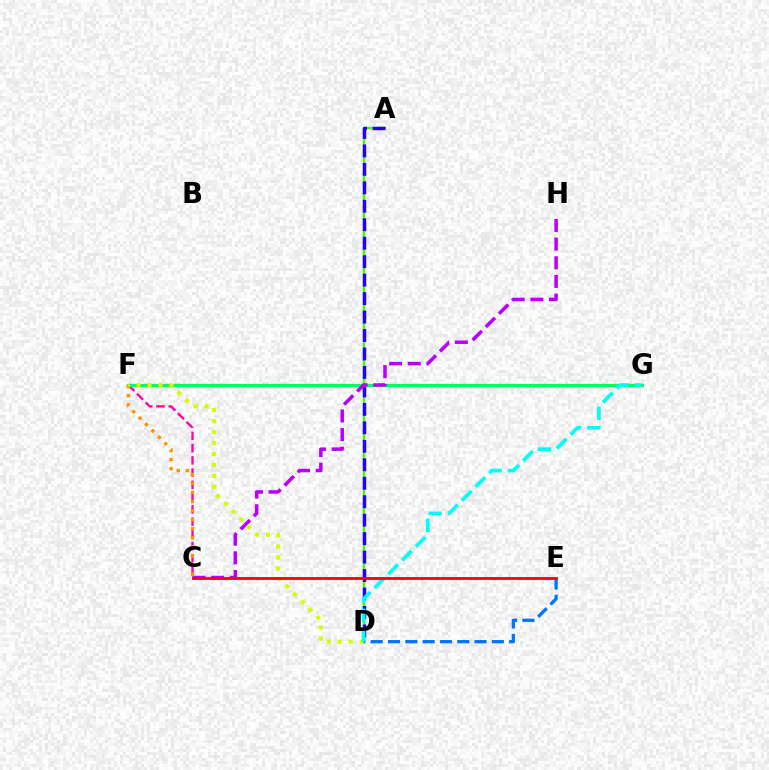{('A', 'D'): [{'color': '#3dff00', 'line_style': 'solid', 'thickness': 1.71}, {'color': '#2500ff', 'line_style': 'dashed', 'thickness': 2.51}], ('D', 'E'): [{'color': '#0074ff', 'line_style': 'dashed', 'thickness': 2.35}], ('C', 'F'): [{'color': '#ff00ac', 'line_style': 'dashed', 'thickness': 1.66}, {'color': '#ff9400', 'line_style': 'dotted', 'thickness': 2.46}], ('F', 'G'): [{'color': '#00ff5c', 'line_style': 'solid', 'thickness': 2.35}], ('C', 'H'): [{'color': '#b900ff', 'line_style': 'dashed', 'thickness': 2.53}], ('D', 'F'): [{'color': '#d1ff00', 'line_style': 'dotted', 'thickness': 2.98}], ('D', 'G'): [{'color': '#00fff6', 'line_style': 'dashed', 'thickness': 2.64}], ('C', 'E'): [{'color': '#ff0000', 'line_style': 'solid', 'thickness': 2.02}]}